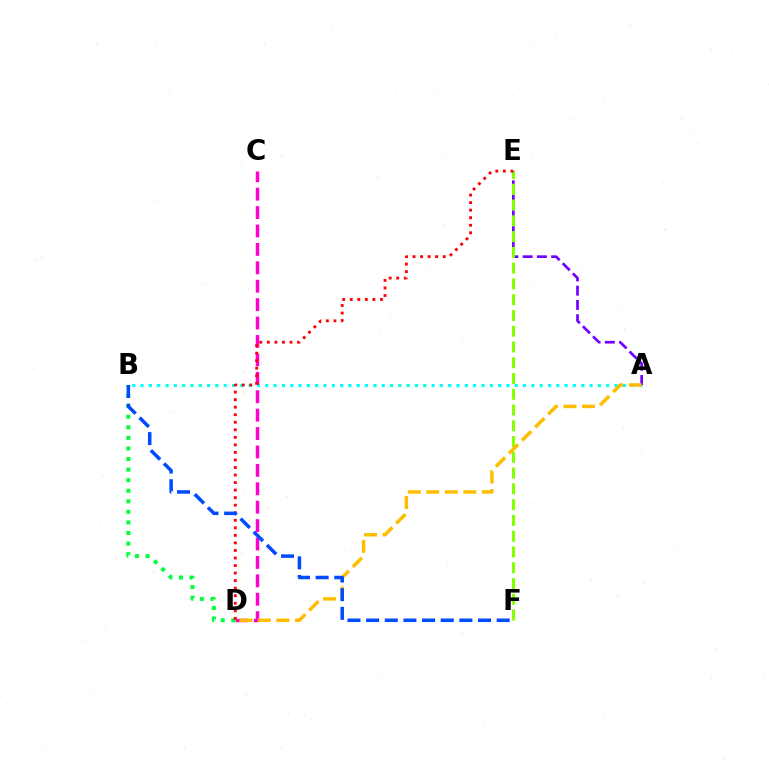{('A', 'B'): [{'color': '#00fff6', 'line_style': 'dotted', 'thickness': 2.26}], ('C', 'D'): [{'color': '#ff00cf', 'line_style': 'dashed', 'thickness': 2.5}], ('A', 'E'): [{'color': '#7200ff', 'line_style': 'dashed', 'thickness': 1.94}], ('E', 'F'): [{'color': '#84ff00', 'line_style': 'dashed', 'thickness': 2.14}], ('B', 'D'): [{'color': '#00ff39', 'line_style': 'dotted', 'thickness': 2.87}], ('A', 'D'): [{'color': '#ffbd00', 'line_style': 'dashed', 'thickness': 2.52}], ('D', 'E'): [{'color': '#ff0000', 'line_style': 'dotted', 'thickness': 2.05}], ('B', 'F'): [{'color': '#004bff', 'line_style': 'dashed', 'thickness': 2.53}]}